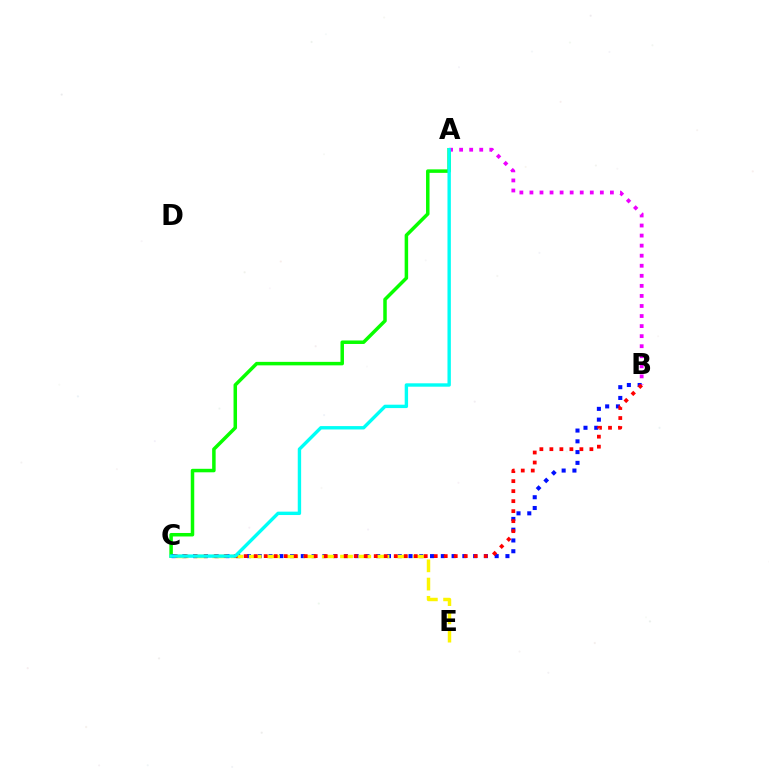{('A', 'C'): [{'color': '#08ff00', 'line_style': 'solid', 'thickness': 2.52}, {'color': '#00fff6', 'line_style': 'solid', 'thickness': 2.44}], ('B', 'C'): [{'color': '#0010ff', 'line_style': 'dotted', 'thickness': 2.93}, {'color': '#ff0000', 'line_style': 'dotted', 'thickness': 2.72}], ('A', 'B'): [{'color': '#ee00ff', 'line_style': 'dotted', 'thickness': 2.73}], ('C', 'E'): [{'color': '#fcf500', 'line_style': 'dashed', 'thickness': 2.48}]}